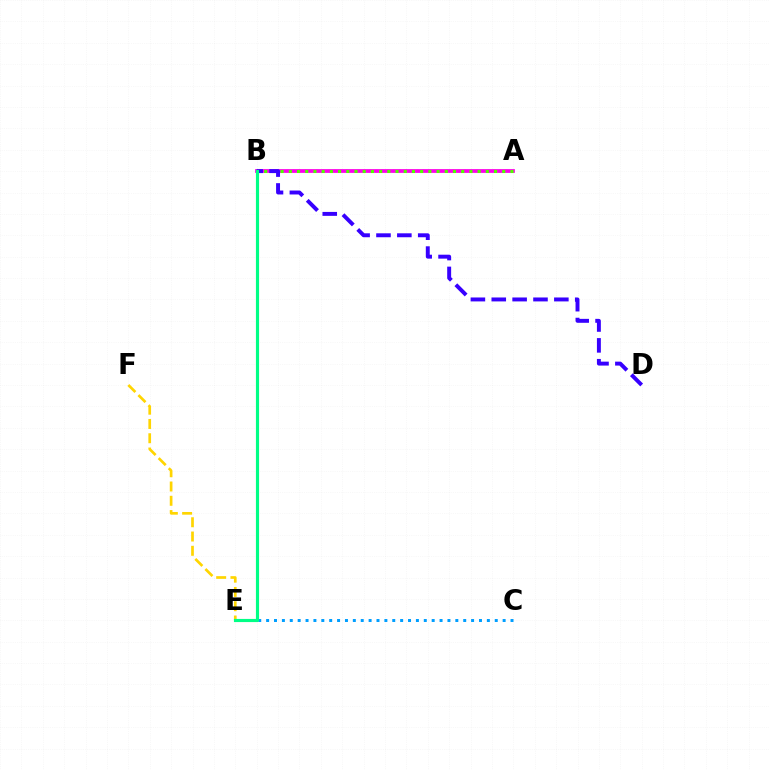{('C', 'E'): [{'color': '#009eff', 'line_style': 'dotted', 'thickness': 2.14}], ('A', 'B'): [{'color': '#ff0000', 'line_style': 'dotted', 'thickness': 1.61}, {'color': '#ff00ed', 'line_style': 'solid', 'thickness': 2.72}, {'color': '#4fff00', 'line_style': 'dotted', 'thickness': 2.23}], ('E', 'F'): [{'color': '#ffd500', 'line_style': 'dashed', 'thickness': 1.94}], ('B', 'D'): [{'color': '#3700ff', 'line_style': 'dashed', 'thickness': 2.83}], ('B', 'E'): [{'color': '#00ff86', 'line_style': 'solid', 'thickness': 2.27}]}